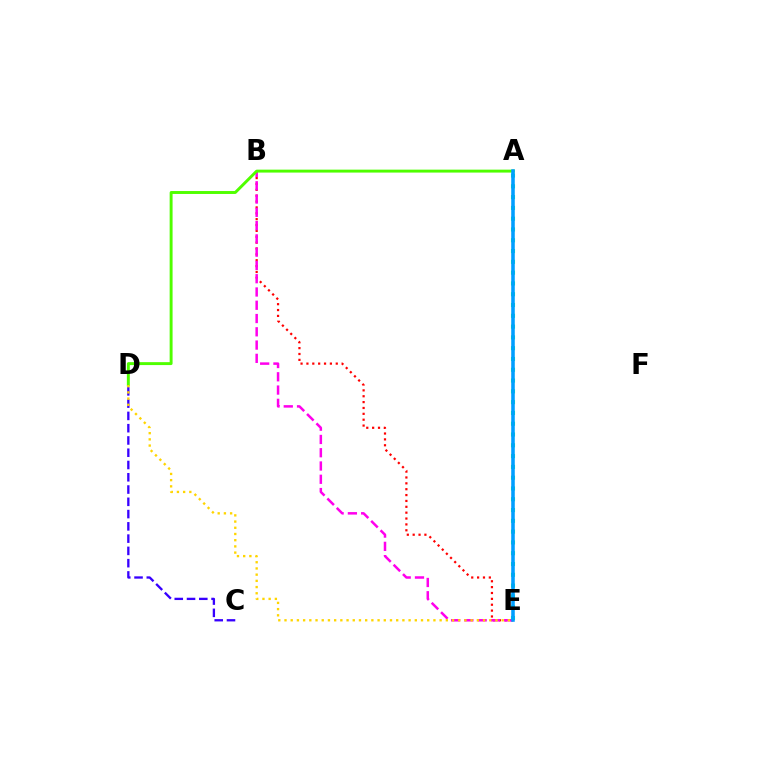{('B', 'E'): [{'color': '#ff0000', 'line_style': 'dotted', 'thickness': 1.59}, {'color': '#ff00ed', 'line_style': 'dashed', 'thickness': 1.8}], ('A', 'E'): [{'color': '#00ff86', 'line_style': 'dotted', 'thickness': 2.93}, {'color': '#009eff', 'line_style': 'solid', 'thickness': 2.56}], ('C', 'D'): [{'color': '#3700ff', 'line_style': 'dashed', 'thickness': 1.67}], ('A', 'D'): [{'color': '#4fff00', 'line_style': 'solid', 'thickness': 2.11}], ('D', 'E'): [{'color': '#ffd500', 'line_style': 'dotted', 'thickness': 1.69}]}